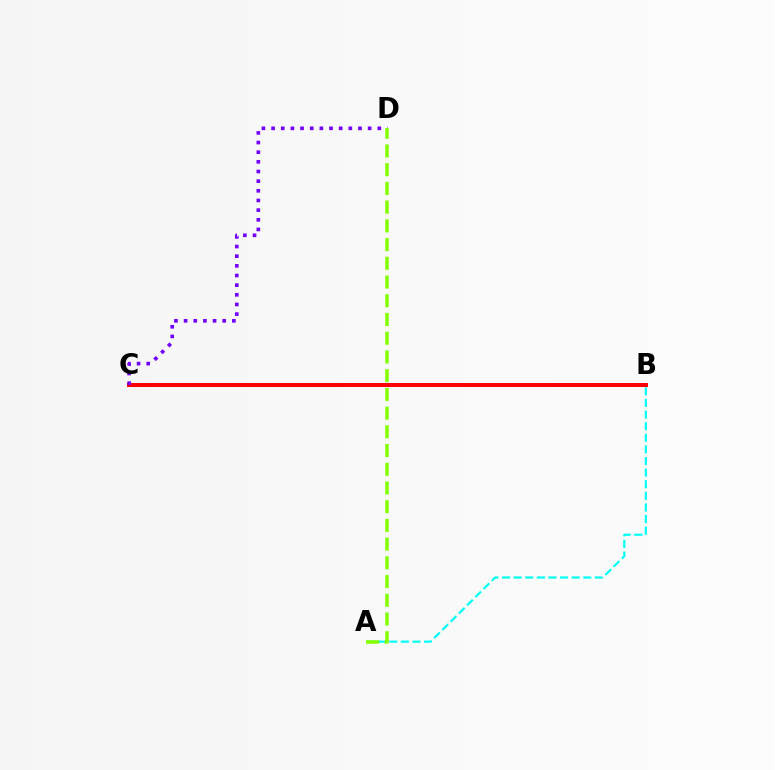{('B', 'C'): [{'color': '#ff0000', 'line_style': 'solid', 'thickness': 2.88}], ('C', 'D'): [{'color': '#7200ff', 'line_style': 'dotted', 'thickness': 2.62}], ('A', 'B'): [{'color': '#00fff6', 'line_style': 'dashed', 'thickness': 1.58}], ('A', 'D'): [{'color': '#84ff00', 'line_style': 'dashed', 'thickness': 2.54}]}